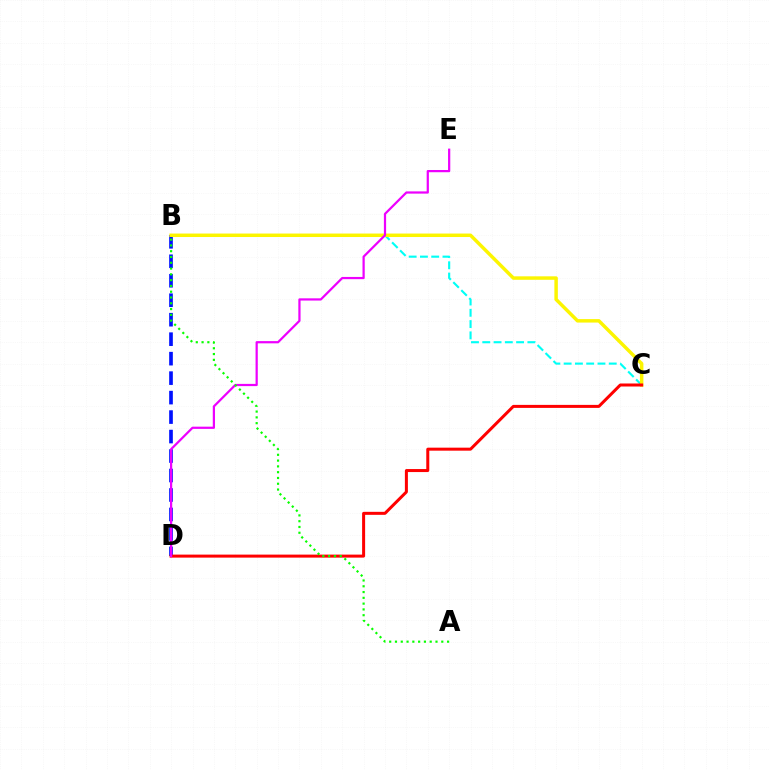{('B', 'C'): [{'color': '#00fff6', 'line_style': 'dashed', 'thickness': 1.53}, {'color': '#fcf500', 'line_style': 'solid', 'thickness': 2.5}], ('B', 'D'): [{'color': '#0010ff', 'line_style': 'dashed', 'thickness': 2.65}], ('C', 'D'): [{'color': '#ff0000', 'line_style': 'solid', 'thickness': 2.17}], ('D', 'E'): [{'color': '#ee00ff', 'line_style': 'solid', 'thickness': 1.6}], ('A', 'B'): [{'color': '#08ff00', 'line_style': 'dotted', 'thickness': 1.57}]}